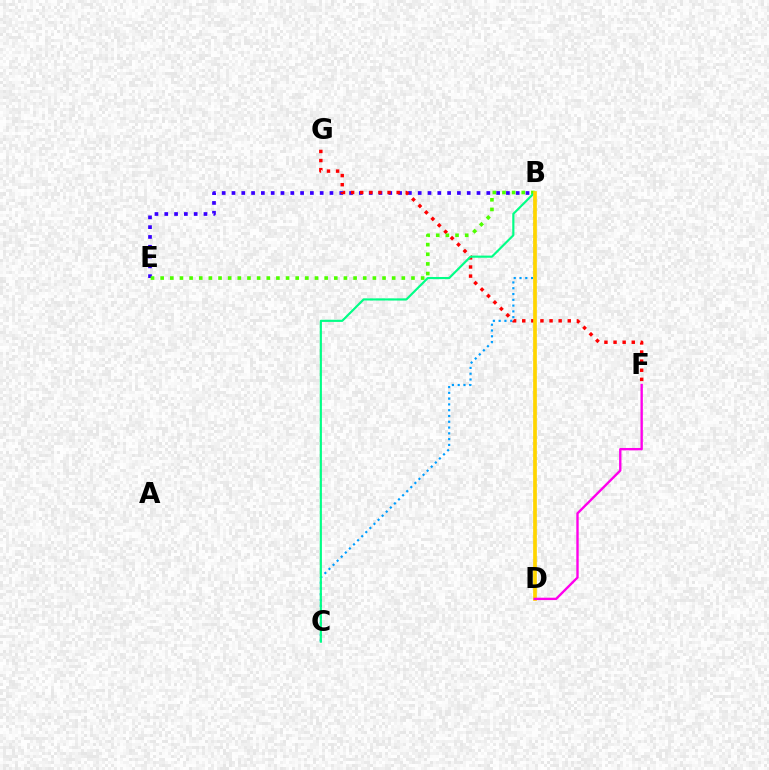{('B', 'E'): [{'color': '#3700ff', 'line_style': 'dotted', 'thickness': 2.66}, {'color': '#4fff00', 'line_style': 'dotted', 'thickness': 2.62}], ('F', 'G'): [{'color': '#ff0000', 'line_style': 'dotted', 'thickness': 2.47}], ('B', 'C'): [{'color': '#009eff', 'line_style': 'dotted', 'thickness': 1.57}, {'color': '#00ff86', 'line_style': 'solid', 'thickness': 1.56}], ('B', 'D'): [{'color': '#ffd500', 'line_style': 'solid', 'thickness': 2.67}], ('D', 'F'): [{'color': '#ff00ed', 'line_style': 'solid', 'thickness': 1.71}]}